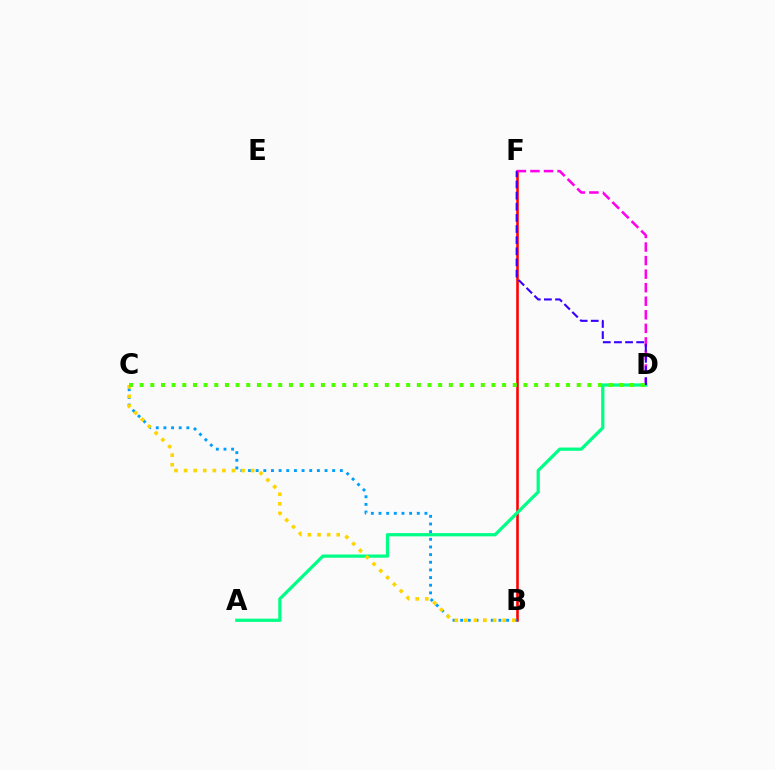{('B', 'F'): [{'color': '#ff0000', 'line_style': 'solid', 'thickness': 1.86}], ('D', 'F'): [{'color': '#ff00ed', 'line_style': 'dashed', 'thickness': 1.84}, {'color': '#3700ff', 'line_style': 'dashed', 'thickness': 1.51}], ('A', 'D'): [{'color': '#00ff86', 'line_style': 'solid', 'thickness': 2.33}], ('B', 'C'): [{'color': '#009eff', 'line_style': 'dotted', 'thickness': 2.08}, {'color': '#ffd500', 'line_style': 'dotted', 'thickness': 2.6}], ('C', 'D'): [{'color': '#4fff00', 'line_style': 'dotted', 'thickness': 2.9}]}